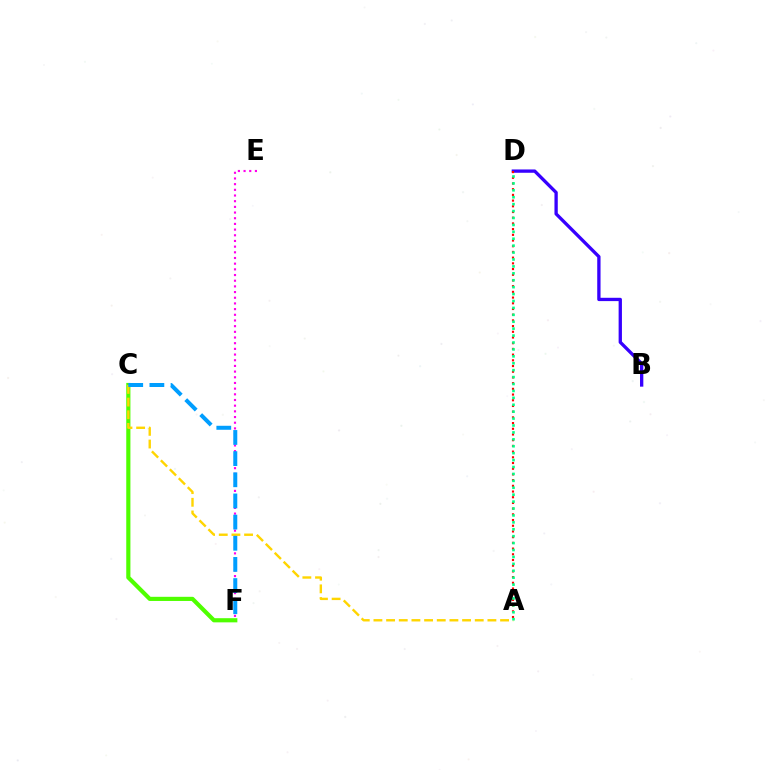{('B', 'D'): [{'color': '#3700ff', 'line_style': 'solid', 'thickness': 2.38}], ('C', 'F'): [{'color': '#4fff00', 'line_style': 'solid', 'thickness': 2.99}, {'color': '#009eff', 'line_style': 'dashed', 'thickness': 2.87}], ('E', 'F'): [{'color': '#ff00ed', 'line_style': 'dotted', 'thickness': 1.54}], ('A', 'D'): [{'color': '#ff0000', 'line_style': 'dotted', 'thickness': 1.55}, {'color': '#00ff86', 'line_style': 'dotted', 'thickness': 1.88}], ('A', 'C'): [{'color': '#ffd500', 'line_style': 'dashed', 'thickness': 1.72}]}